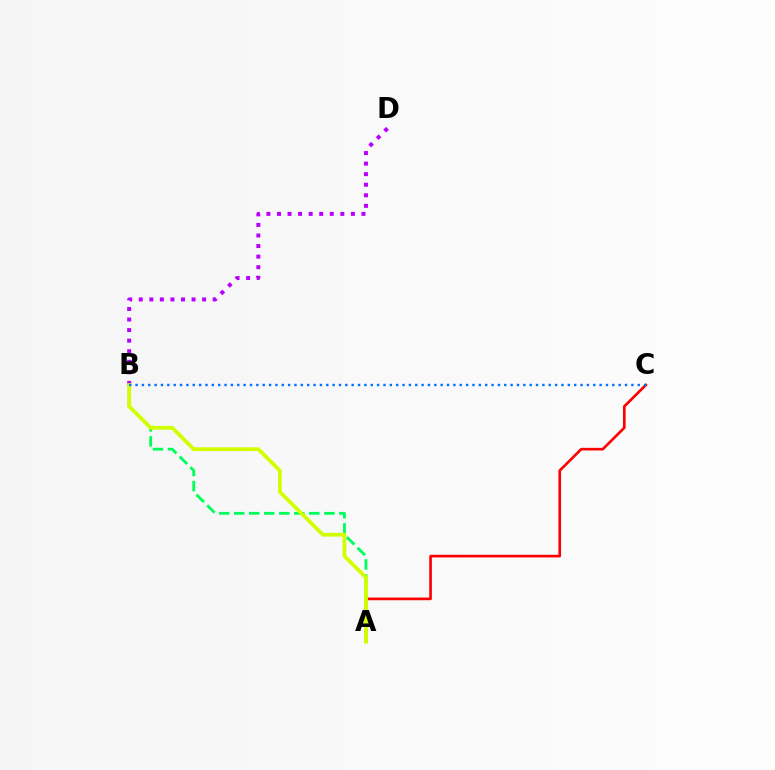{('A', 'C'): [{'color': '#ff0000', 'line_style': 'solid', 'thickness': 1.91}], ('A', 'B'): [{'color': '#00ff5c', 'line_style': 'dashed', 'thickness': 2.04}, {'color': '#d1ff00', 'line_style': 'solid', 'thickness': 2.71}], ('B', 'D'): [{'color': '#b900ff', 'line_style': 'dotted', 'thickness': 2.87}], ('B', 'C'): [{'color': '#0074ff', 'line_style': 'dotted', 'thickness': 1.73}]}